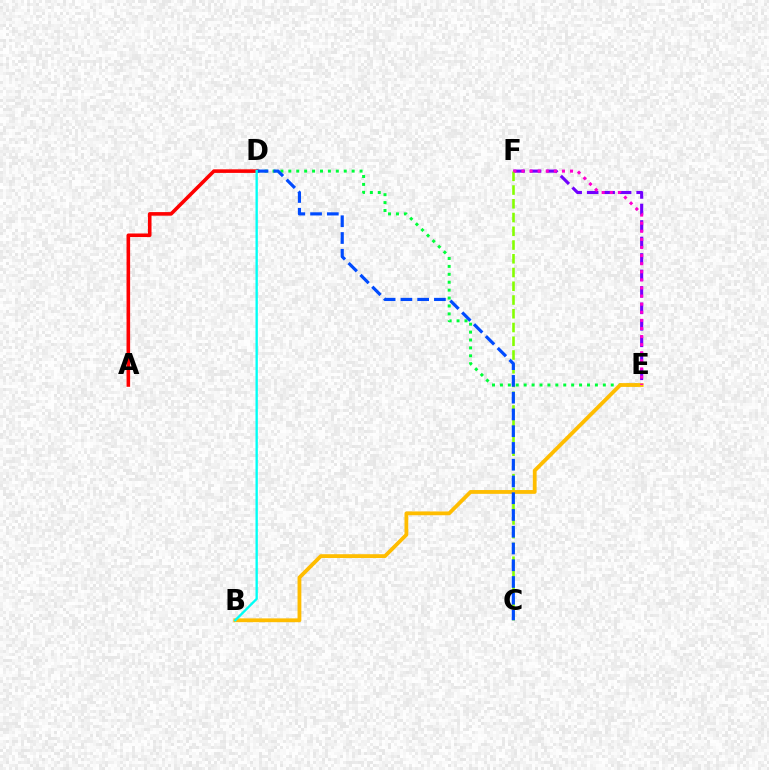{('E', 'F'): [{'color': '#7200ff', 'line_style': 'dashed', 'thickness': 2.24}, {'color': '#ff00cf', 'line_style': 'dotted', 'thickness': 2.2}], ('C', 'F'): [{'color': '#84ff00', 'line_style': 'dashed', 'thickness': 1.87}], ('D', 'E'): [{'color': '#00ff39', 'line_style': 'dotted', 'thickness': 2.15}], ('A', 'D'): [{'color': '#ff0000', 'line_style': 'solid', 'thickness': 2.58}], ('B', 'E'): [{'color': '#ffbd00', 'line_style': 'solid', 'thickness': 2.74}], ('C', 'D'): [{'color': '#004bff', 'line_style': 'dashed', 'thickness': 2.28}], ('B', 'D'): [{'color': '#00fff6', 'line_style': 'solid', 'thickness': 1.69}]}